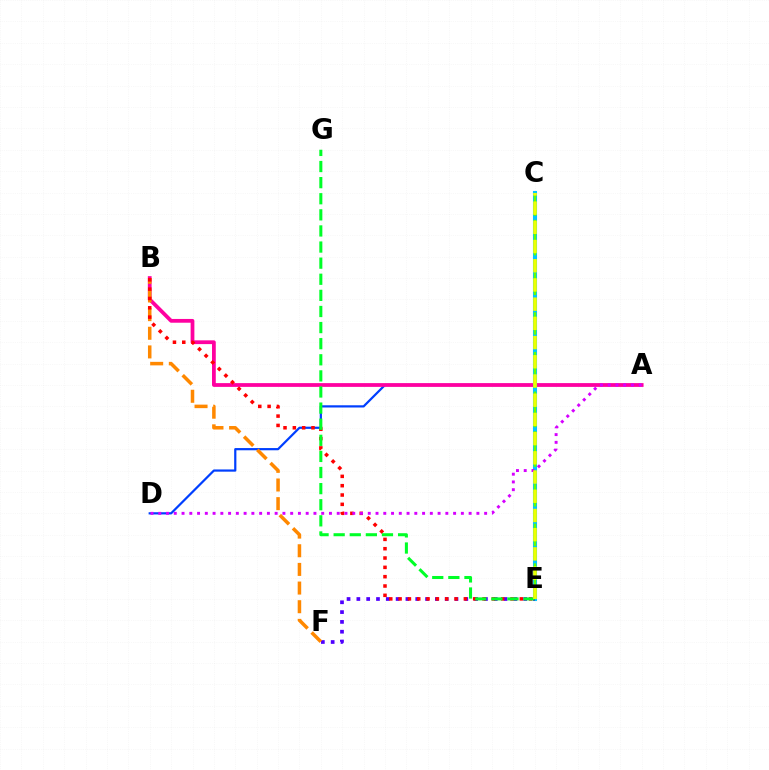{('A', 'D'): [{'color': '#003fff', 'line_style': 'solid', 'thickness': 1.59}, {'color': '#d600ff', 'line_style': 'dotted', 'thickness': 2.11}], ('C', 'E'): [{'color': '#00ffaf', 'line_style': 'dotted', 'thickness': 1.8}, {'color': '#00c7ff', 'line_style': 'solid', 'thickness': 2.94}, {'color': '#66ff00', 'line_style': 'dashed', 'thickness': 1.8}, {'color': '#eeff00', 'line_style': 'dashed', 'thickness': 2.61}], ('A', 'B'): [{'color': '#ff00a0', 'line_style': 'solid', 'thickness': 2.71}], ('E', 'F'): [{'color': '#4f00ff', 'line_style': 'dotted', 'thickness': 2.67}], ('B', 'F'): [{'color': '#ff8800', 'line_style': 'dashed', 'thickness': 2.53}], ('B', 'E'): [{'color': '#ff0000', 'line_style': 'dotted', 'thickness': 2.53}], ('E', 'G'): [{'color': '#00ff27', 'line_style': 'dashed', 'thickness': 2.19}]}